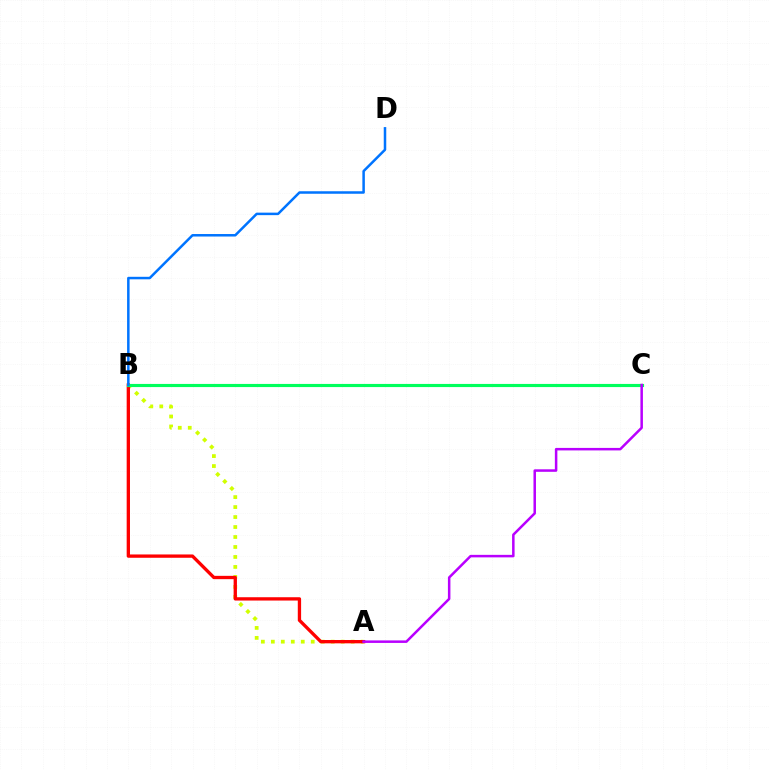{('A', 'B'): [{'color': '#d1ff00', 'line_style': 'dotted', 'thickness': 2.71}, {'color': '#ff0000', 'line_style': 'solid', 'thickness': 2.39}], ('B', 'C'): [{'color': '#00ff5c', 'line_style': 'solid', 'thickness': 2.26}], ('B', 'D'): [{'color': '#0074ff', 'line_style': 'solid', 'thickness': 1.8}], ('A', 'C'): [{'color': '#b900ff', 'line_style': 'solid', 'thickness': 1.81}]}